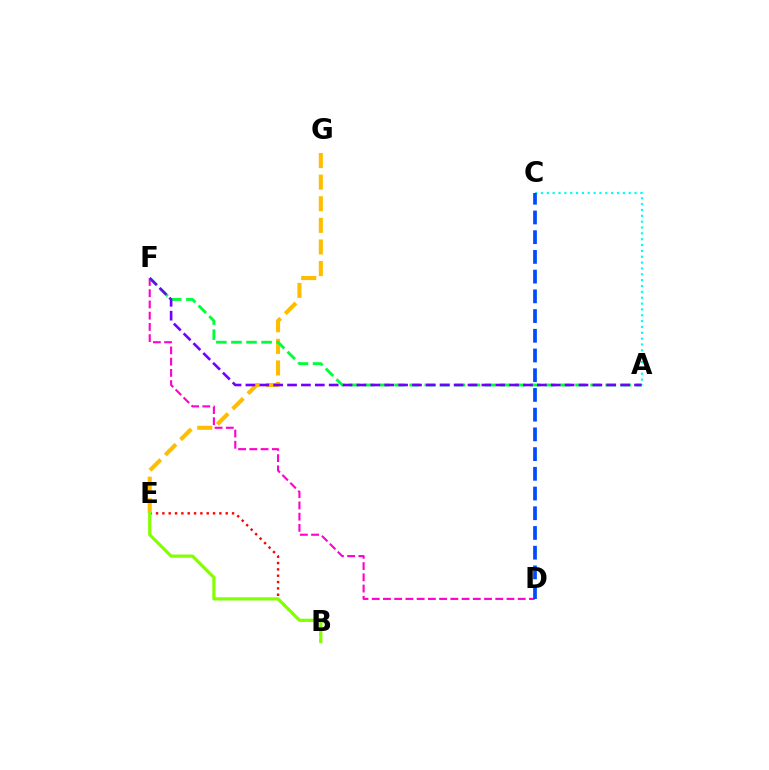{('B', 'E'): [{'color': '#ff0000', 'line_style': 'dotted', 'thickness': 1.72}, {'color': '#84ff00', 'line_style': 'solid', 'thickness': 2.28}], ('D', 'F'): [{'color': '#ff00cf', 'line_style': 'dashed', 'thickness': 1.53}], ('E', 'G'): [{'color': '#ffbd00', 'line_style': 'dashed', 'thickness': 2.94}], ('A', 'C'): [{'color': '#00fff6', 'line_style': 'dotted', 'thickness': 1.59}], ('A', 'F'): [{'color': '#00ff39', 'line_style': 'dashed', 'thickness': 2.05}, {'color': '#7200ff', 'line_style': 'dashed', 'thickness': 1.89}], ('C', 'D'): [{'color': '#004bff', 'line_style': 'dashed', 'thickness': 2.68}]}